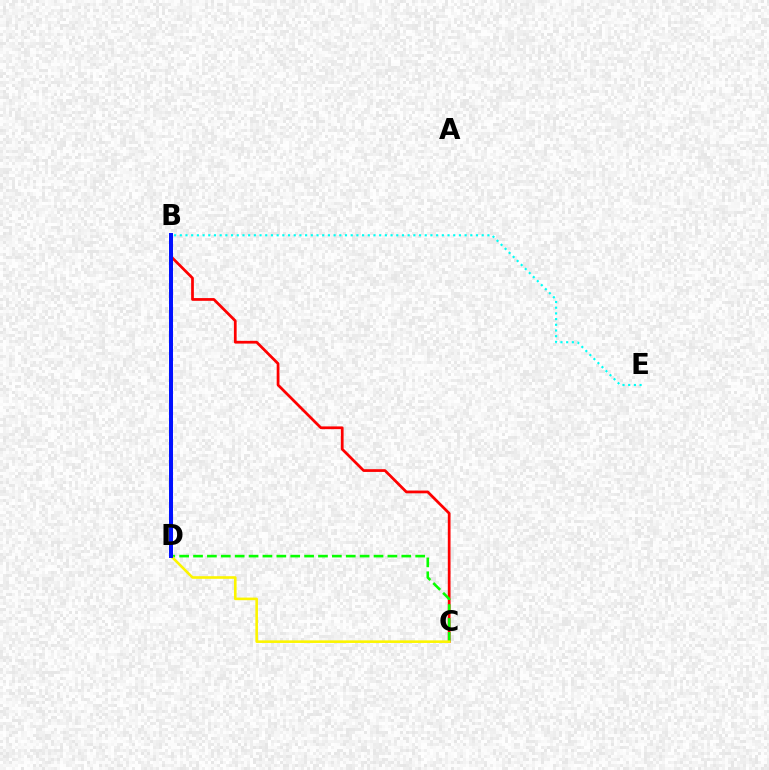{('B', 'C'): [{'color': '#ff0000', 'line_style': 'solid', 'thickness': 1.97}], ('C', 'D'): [{'color': '#08ff00', 'line_style': 'dashed', 'thickness': 1.89}, {'color': '#fcf500', 'line_style': 'solid', 'thickness': 1.88}], ('B', 'D'): [{'color': '#ee00ff', 'line_style': 'dotted', 'thickness': 2.17}, {'color': '#0010ff', 'line_style': 'solid', 'thickness': 2.87}], ('B', 'E'): [{'color': '#00fff6', 'line_style': 'dotted', 'thickness': 1.55}]}